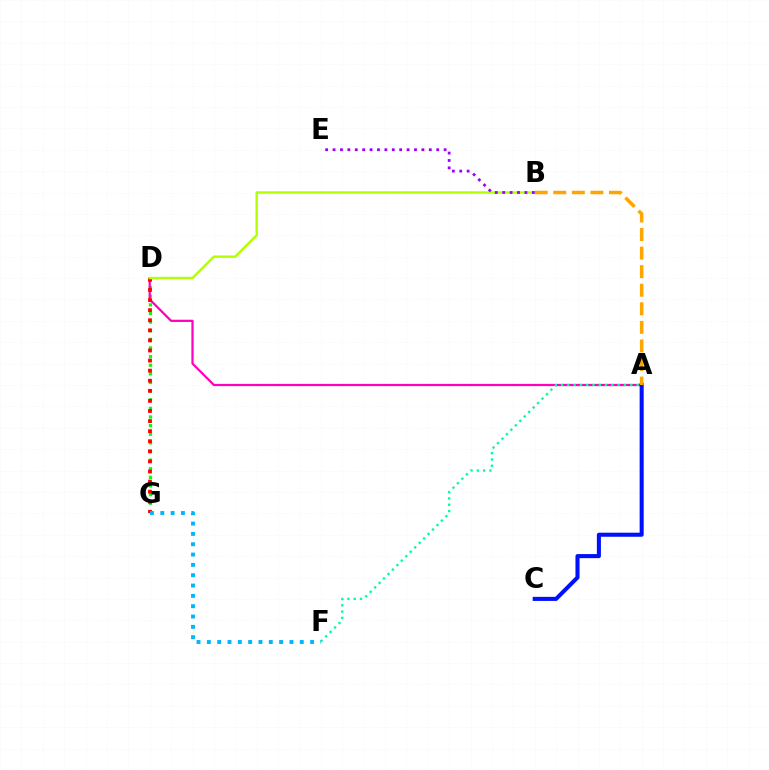{('D', 'G'): [{'color': '#08ff00', 'line_style': 'dotted', 'thickness': 2.34}, {'color': '#ff0000', 'line_style': 'dotted', 'thickness': 2.74}], ('A', 'D'): [{'color': '#ff00bd', 'line_style': 'solid', 'thickness': 1.6}], ('A', 'C'): [{'color': '#0010ff', 'line_style': 'solid', 'thickness': 2.93}], ('B', 'D'): [{'color': '#b3ff00', 'line_style': 'solid', 'thickness': 1.73}], ('A', 'B'): [{'color': '#ffa500', 'line_style': 'dashed', 'thickness': 2.52}], ('B', 'E'): [{'color': '#9b00ff', 'line_style': 'dotted', 'thickness': 2.01}], ('A', 'F'): [{'color': '#00ff9d', 'line_style': 'dotted', 'thickness': 1.71}], ('F', 'G'): [{'color': '#00b5ff', 'line_style': 'dotted', 'thickness': 2.81}]}